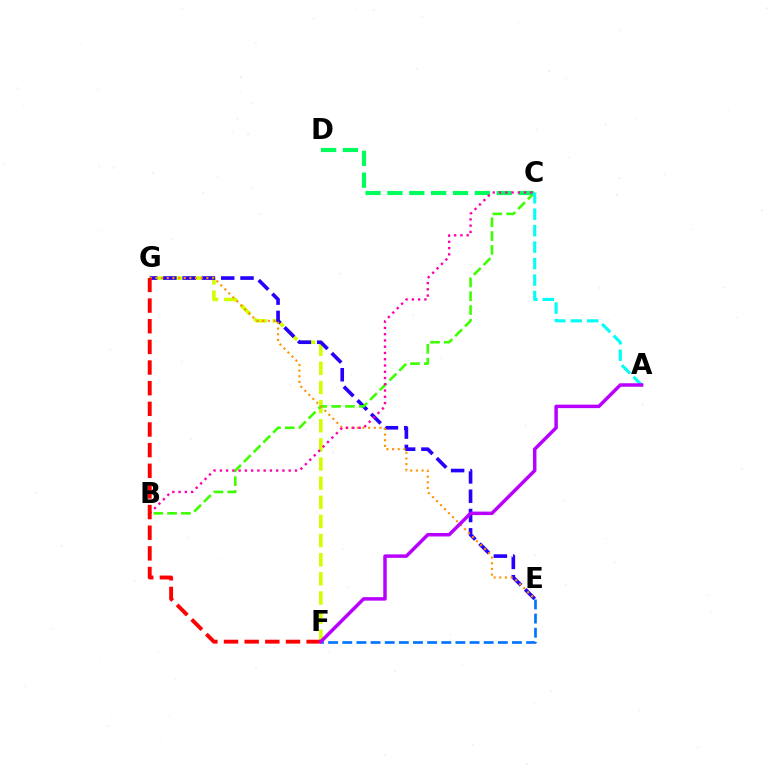{('F', 'G'): [{'color': '#d1ff00', 'line_style': 'dashed', 'thickness': 2.6}, {'color': '#ff0000', 'line_style': 'dashed', 'thickness': 2.81}], ('E', 'G'): [{'color': '#2500ff', 'line_style': 'dashed', 'thickness': 2.62}, {'color': '#ff9400', 'line_style': 'dotted', 'thickness': 1.54}], ('B', 'C'): [{'color': '#3dff00', 'line_style': 'dashed', 'thickness': 1.87}, {'color': '#ff00ac', 'line_style': 'dotted', 'thickness': 1.7}], ('E', 'F'): [{'color': '#0074ff', 'line_style': 'dashed', 'thickness': 1.92}], ('C', 'D'): [{'color': '#00ff5c', 'line_style': 'dashed', 'thickness': 2.97}], ('A', 'C'): [{'color': '#00fff6', 'line_style': 'dashed', 'thickness': 2.24}], ('A', 'F'): [{'color': '#b900ff', 'line_style': 'solid', 'thickness': 2.51}]}